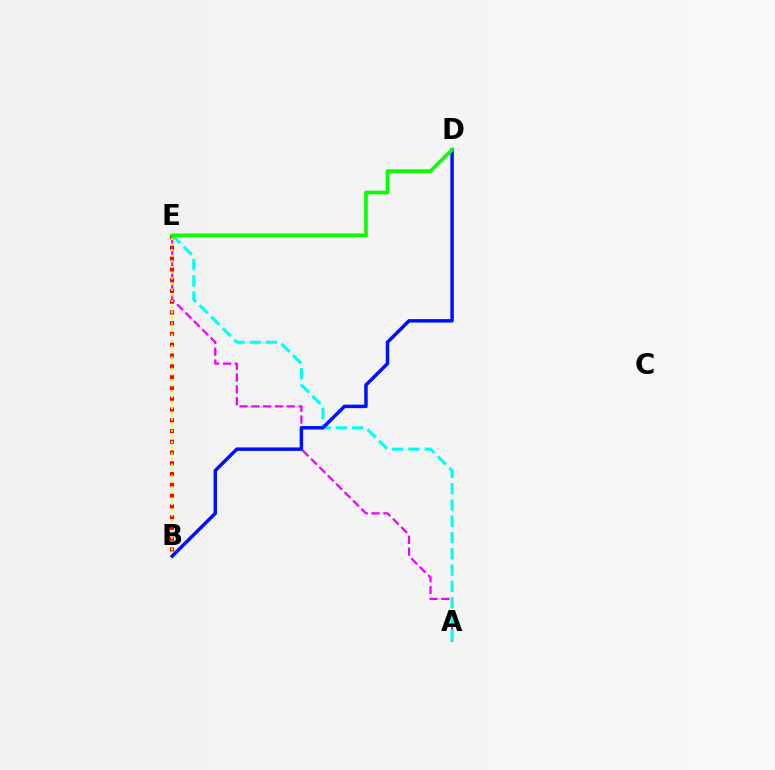{('B', 'E'): [{'color': '#ff0000', 'line_style': 'dotted', 'thickness': 2.93}, {'color': '#fcf500', 'line_style': 'dotted', 'thickness': 1.53}], ('A', 'E'): [{'color': '#ee00ff', 'line_style': 'dashed', 'thickness': 1.61}, {'color': '#00fff6', 'line_style': 'dashed', 'thickness': 2.21}], ('B', 'D'): [{'color': '#0010ff', 'line_style': 'solid', 'thickness': 2.51}], ('D', 'E'): [{'color': '#08ff00', 'line_style': 'solid', 'thickness': 2.63}]}